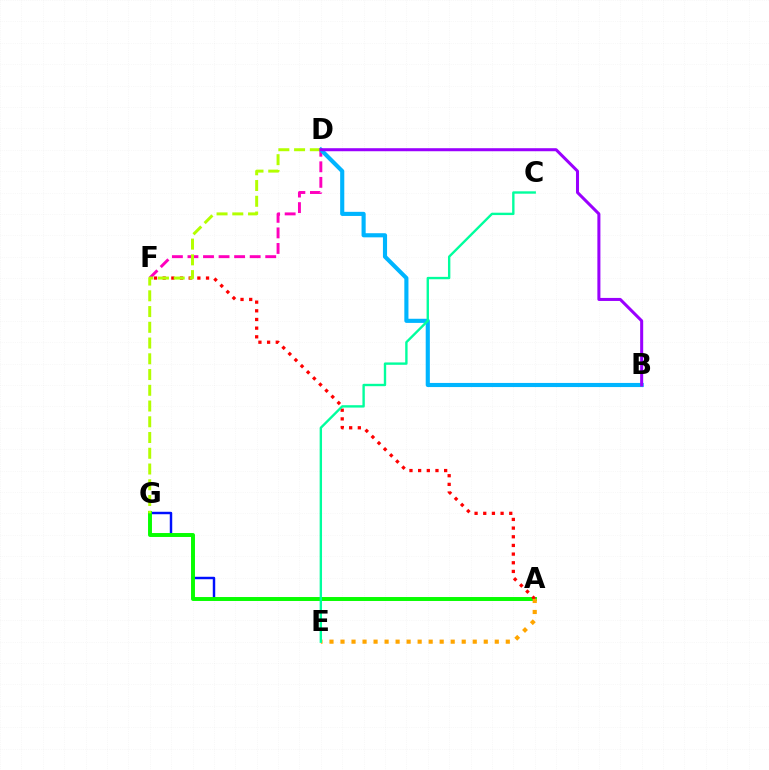{('A', 'G'): [{'color': '#0010ff', 'line_style': 'solid', 'thickness': 1.77}, {'color': '#08ff00', 'line_style': 'solid', 'thickness': 2.83}], ('D', 'F'): [{'color': '#ff00bd', 'line_style': 'dashed', 'thickness': 2.11}], ('A', 'F'): [{'color': '#ff0000', 'line_style': 'dotted', 'thickness': 2.36}], ('A', 'E'): [{'color': '#ffa500', 'line_style': 'dotted', 'thickness': 2.99}], ('B', 'D'): [{'color': '#00b5ff', 'line_style': 'solid', 'thickness': 2.97}, {'color': '#9b00ff', 'line_style': 'solid', 'thickness': 2.18}], ('C', 'E'): [{'color': '#00ff9d', 'line_style': 'solid', 'thickness': 1.71}], ('D', 'G'): [{'color': '#b3ff00', 'line_style': 'dashed', 'thickness': 2.14}]}